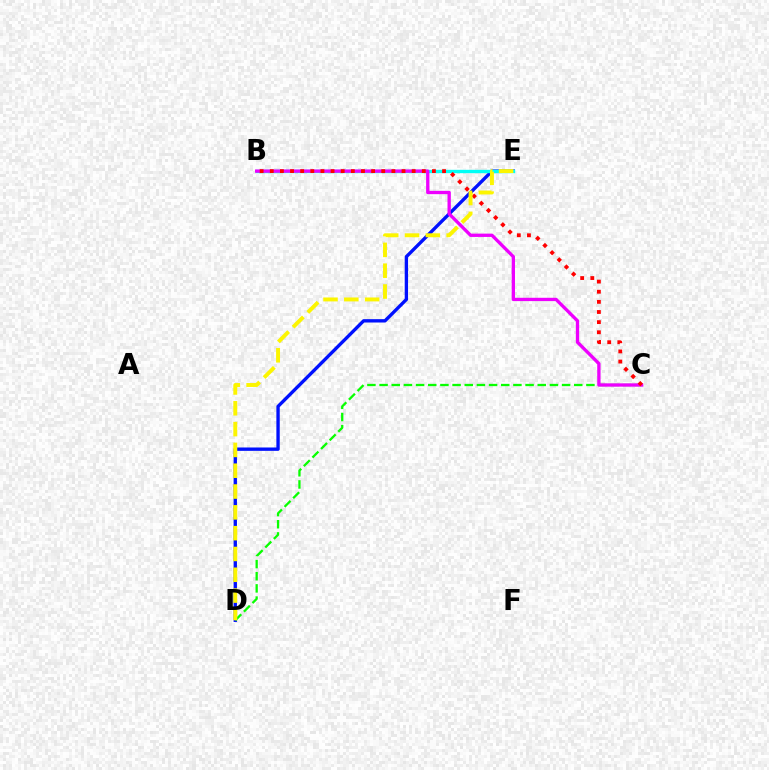{('D', 'E'): [{'color': '#0010ff', 'line_style': 'solid', 'thickness': 2.41}, {'color': '#fcf500', 'line_style': 'dashed', 'thickness': 2.83}], ('B', 'E'): [{'color': '#00fff6', 'line_style': 'solid', 'thickness': 2.42}], ('C', 'D'): [{'color': '#08ff00', 'line_style': 'dashed', 'thickness': 1.65}], ('B', 'C'): [{'color': '#ee00ff', 'line_style': 'solid', 'thickness': 2.39}, {'color': '#ff0000', 'line_style': 'dotted', 'thickness': 2.75}]}